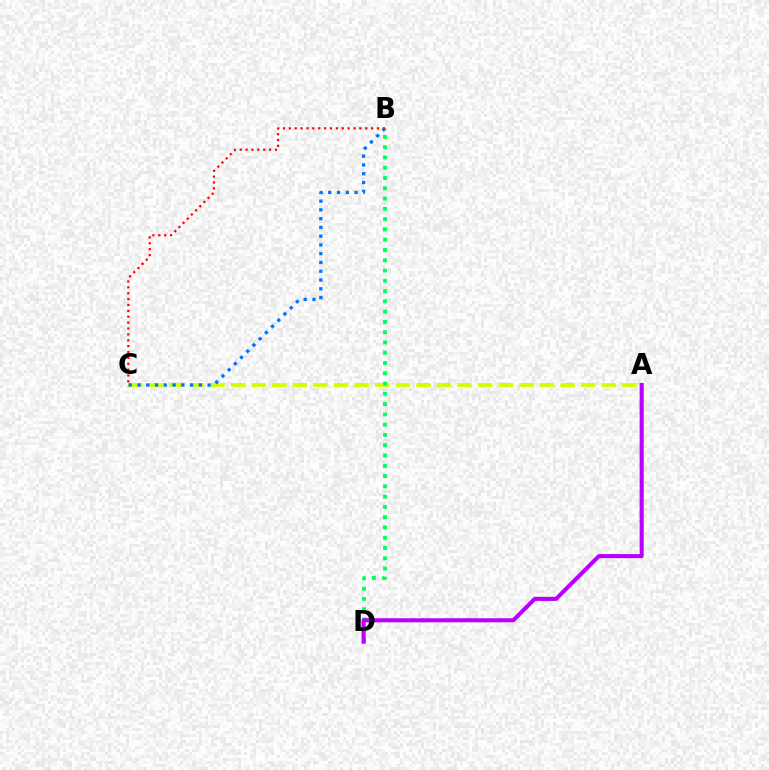{('A', 'C'): [{'color': '#d1ff00', 'line_style': 'dashed', 'thickness': 2.8}], ('B', 'C'): [{'color': '#0074ff', 'line_style': 'dotted', 'thickness': 2.38}, {'color': '#ff0000', 'line_style': 'dotted', 'thickness': 1.6}], ('B', 'D'): [{'color': '#00ff5c', 'line_style': 'dotted', 'thickness': 2.79}], ('A', 'D'): [{'color': '#b900ff', 'line_style': 'solid', 'thickness': 2.94}]}